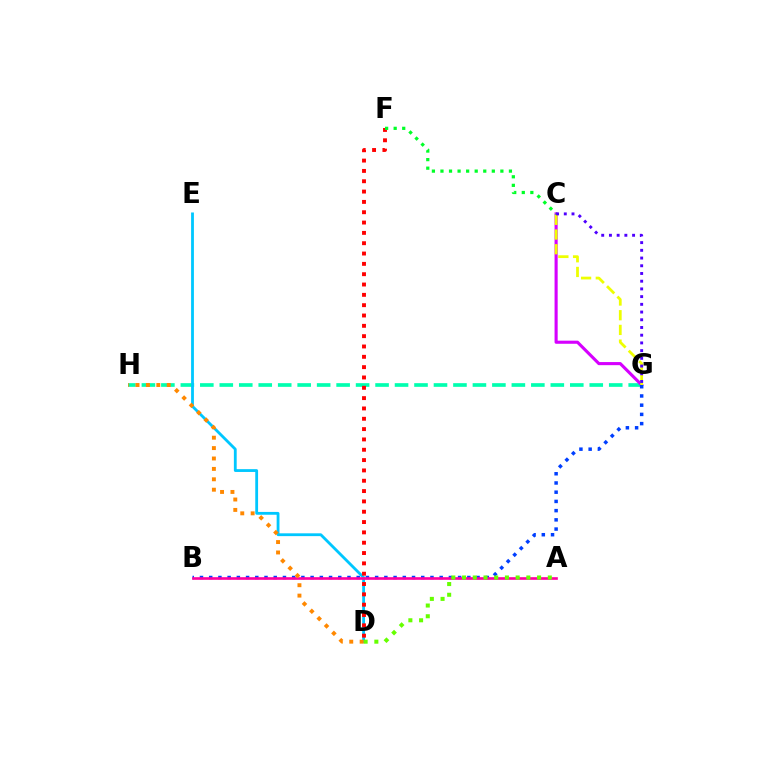{('G', 'H'): [{'color': '#00ffaf', 'line_style': 'dashed', 'thickness': 2.65}], ('C', 'G'): [{'color': '#d600ff', 'line_style': 'solid', 'thickness': 2.24}, {'color': '#eeff00', 'line_style': 'dashed', 'thickness': 2.0}, {'color': '#4f00ff', 'line_style': 'dotted', 'thickness': 2.1}], ('B', 'G'): [{'color': '#003fff', 'line_style': 'dotted', 'thickness': 2.5}], ('D', 'E'): [{'color': '#00c7ff', 'line_style': 'solid', 'thickness': 2.03}], ('A', 'B'): [{'color': '#ff00a0', 'line_style': 'solid', 'thickness': 1.9}], ('D', 'F'): [{'color': '#ff0000', 'line_style': 'dotted', 'thickness': 2.81}], ('A', 'D'): [{'color': '#66ff00', 'line_style': 'dotted', 'thickness': 2.91}], ('C', 'F'): [{'color': '#00ff27', 'line_style': 'dotted', 'thickness': 2.33}], ('D', 'H'): [{'color': '#ff8800', 'line_style': 'dotted', 'thickness': 2.83}]}